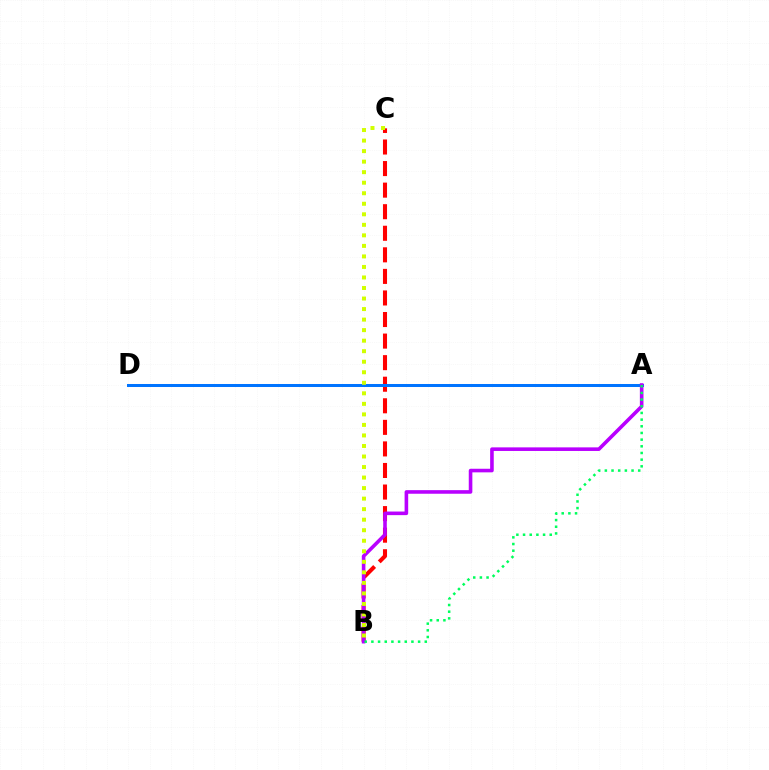{('B', 'C'): [{'color': '#ff0000', 'line_style': 'dashed', 'thickness': 2.93}, {'color': '#d1ff00', 'line_style': 'dotted', 'thickness': 2.86}], ('A', 'D'): [{'color': '#0074ff', 'line_style': 'solid', 'thickness': 2.17}], ('A', 'B'): [{'color': '#b900ff', 'line_style': 'solid', 'thickness': 2.59}, {'color': '#00ff5c', 'line_style': 'dotted', 'thickness': 1.81}]}